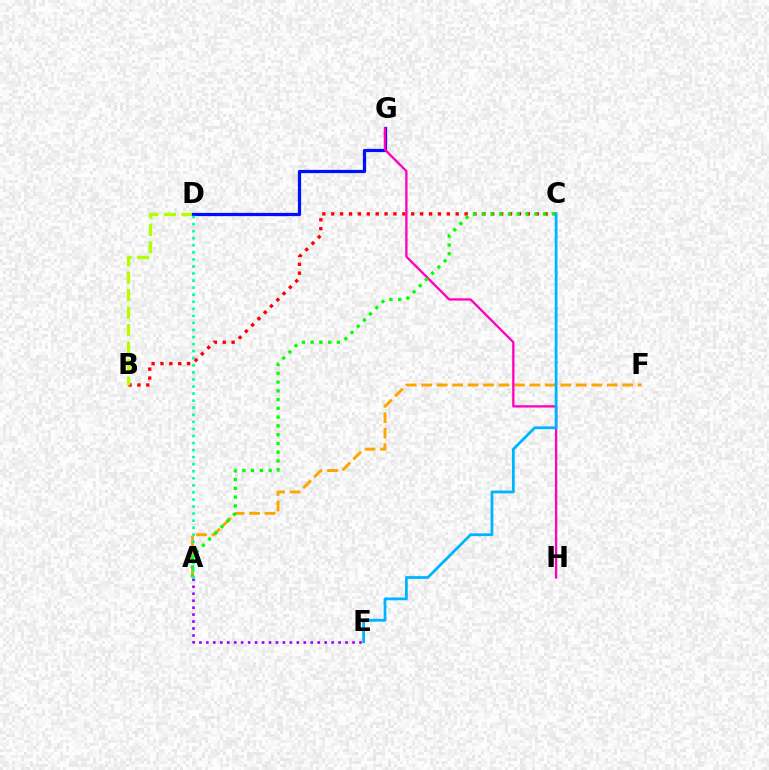{('A', 'E'): [{'color': '#9b00ff', 'line_style': 'dotted', 'thickness': 1.89}], ('B', 'C'): [{'color': '#ff0000', 'line_style': 'dotted', 'thickness': 2.42}], ('B', 'D'): [{'color': '#b3ff00', 'line_style': 'dashed', 'thickness': 2.37}], ('A', 'F'): [{'color': '#ffa500', 'line_style': 'dashed', 'thickness': 2.1}], ('D', 'G'): [{'color': '#0010ff', 'line_style': 'solid', 'thickness': 2.32}], ('G', 'H'): [{'color': '#ff00bd', 'line_style': 'solid', 'thickness': 1.66}], ('C', 'E'): [{'color': '#00b5ff', 'line_style': 'solid', 'thickness': 2.01}], ('A', 'C'): [{'color': '#08ff00', 'line_style': 'dotted', 'thickness': 2.38}], ('A', 'D'): [{'color': '#00ff9d', 'line_style': 'dotted', 'thickness': 1.92}]}